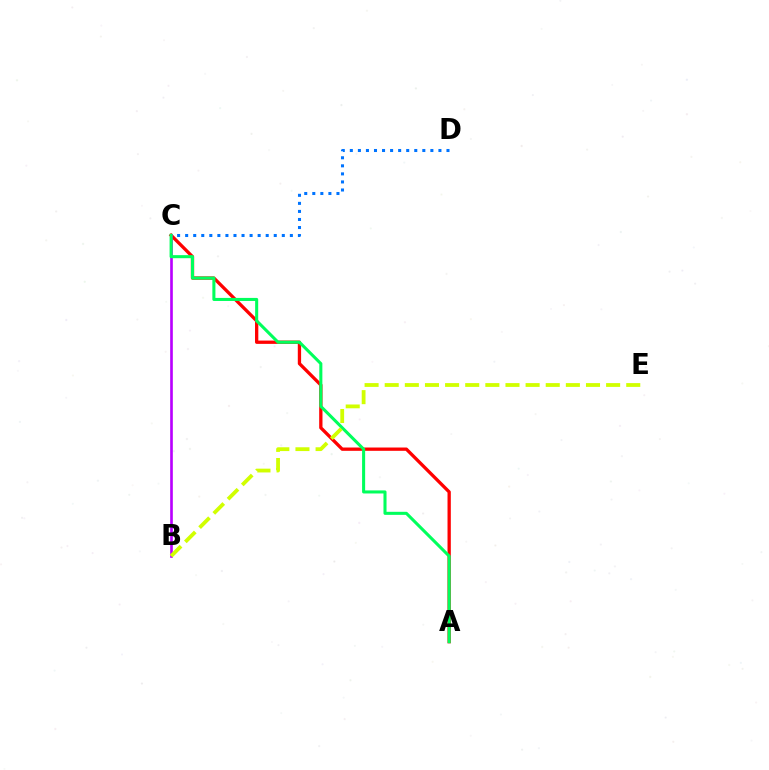{('A', 'C'): [{'color': '#ff0000', 'line_style': 'solid', 'thickness': 2.38}, {'color': '#00ff5c', 'line_style': 'solid', 'thickness': 2.2}], ('C', 'D'): [{'color': '#0074ff', 'line_style': 'dotted', 'thickness': 2.19}], ('B', 'C'): [{'color': '#b900ff', 'line_style': 'solid', 'thickness': 1.91}], ('B', 'E'): [{'color': '#d1ff00', 'line_style': 'dashed', 'thickness': 2.73}]}